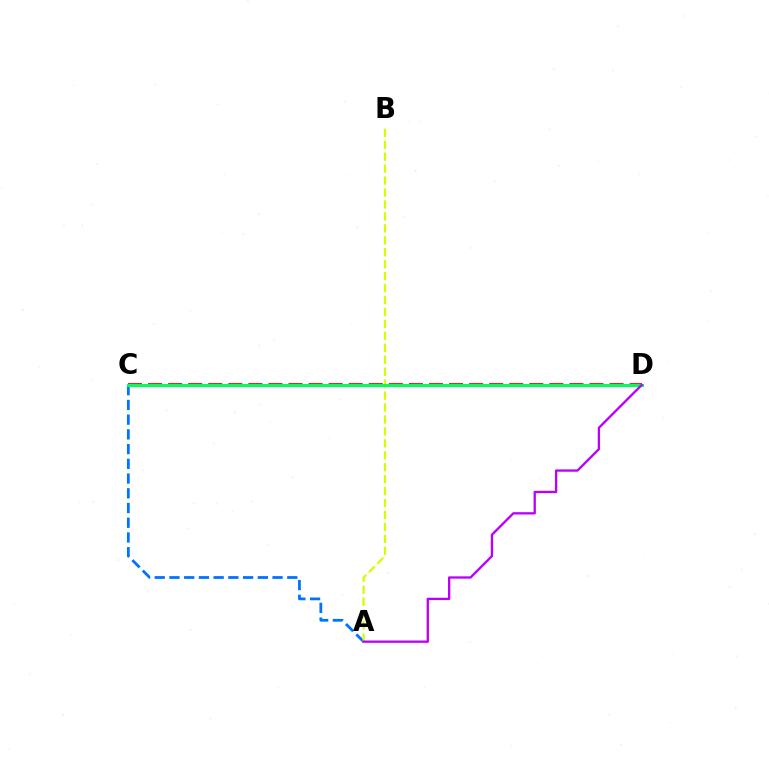{('C', 'D'): [{'color': '#ff0000', 'line_style': 'dashed', 'thickness': 2.73}, {'color': '#00ff5c', 'line_style': 'solid', 'thickness': 2.19}], ('A', 'C'): [{'color': '#0074ff', 'line_style': 'dashed', 'thickness': 2.0}], ('A', 'B'): [{'color': '#d1ff00', 'line_style': 'dashed', 'thickness': 1.62}], ('A', 'D'): [{'color': '#b900ff', 'line_style': 'solid', 'thickness': 1.67}]}